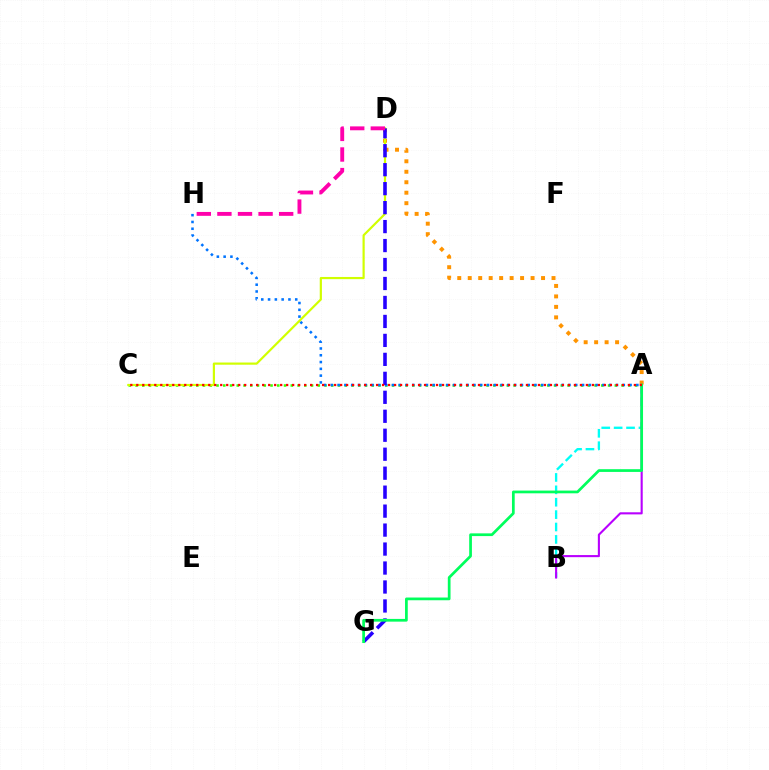{('A', 'D'): [{'color': '#ff9400', 'line_style': 'dotted', 'thickness': 2.85}], ('A', 'C'): [{'color': '#3dff00', 'line_style': 'dotted', 'thickness': 1.83}, {'color': '#ff0000', 'line_style': 'dotted', 'thickness': 1.63}], ('A', 'H'): [{'color': '#0074ff', 'line_style': 'dotted', 'thickness': 1.84}], ('A', 'B'): [{'color': '#00fff6', 'line_style': 'dashed', 'thickness': 1.68}, {'color': '#b900ff', 'line_style': 'solid', 'thickness': 1.52}], ('C', 'D'): [{'color': '#d1ff00', 'line_style': 'solid', 'thickness': 1.57}], ('D', 'G'): [{'color': '#2500ff', 'line_style': 'dashed', 'thickness': 2.58}], ('A', 'G'): [{'color': '#00ff5c', 'line_style': 'solid', 'thickness': 1.96}], ('D', 'H'): [{'color': '#ff00ac', 'line_style': 'dashed', 'thickness': 2.8}]}